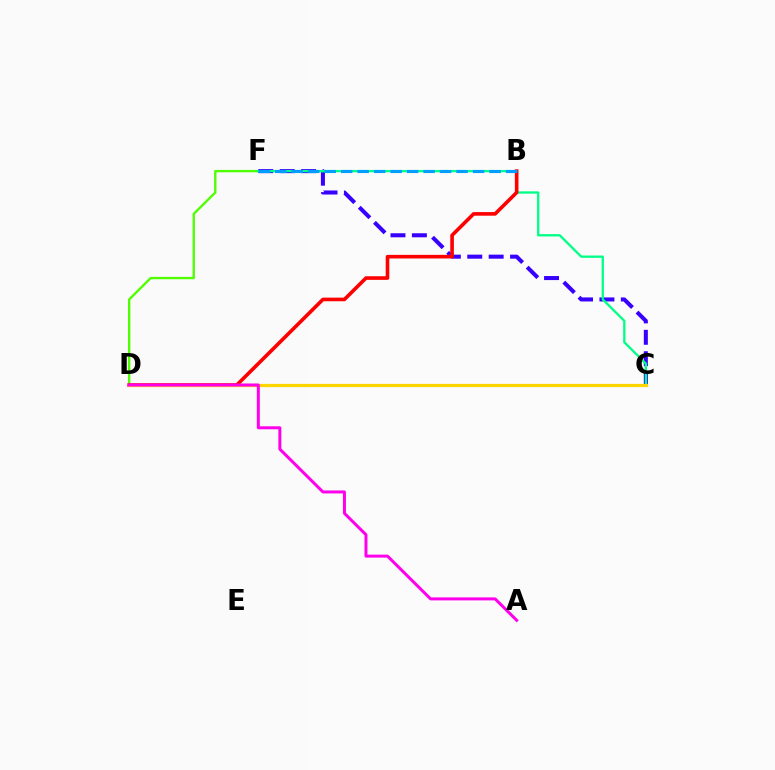{('D', 'F'): [{'color': '#4fff00', 'line_style': 'solid', 'thickness': 1.7}], ('C', 'F'): [{'color': '#3700ff', 'line_style': 'dashed', 'thickness': 2.91}, {'color': '#00ff86', 'line_style': 'solid', 'thickness': 1.66}], ('B', 'D'): [{'color': '#ff0000', 'line_style': 'solid', 'thickness': 2.6}], ('B', 'F'): [{'color': '#009eff', 'line_style': 'dashed', 'thickness': 2.24}], ('C', 'D'): [{'color': '#ffd500', 'line_style': 'solid', 'thickness': 2.32}], ('A', 'D'): [{'color': '#ff00ed', 'line_style': 'solid', 'thickness': 2.16}]}